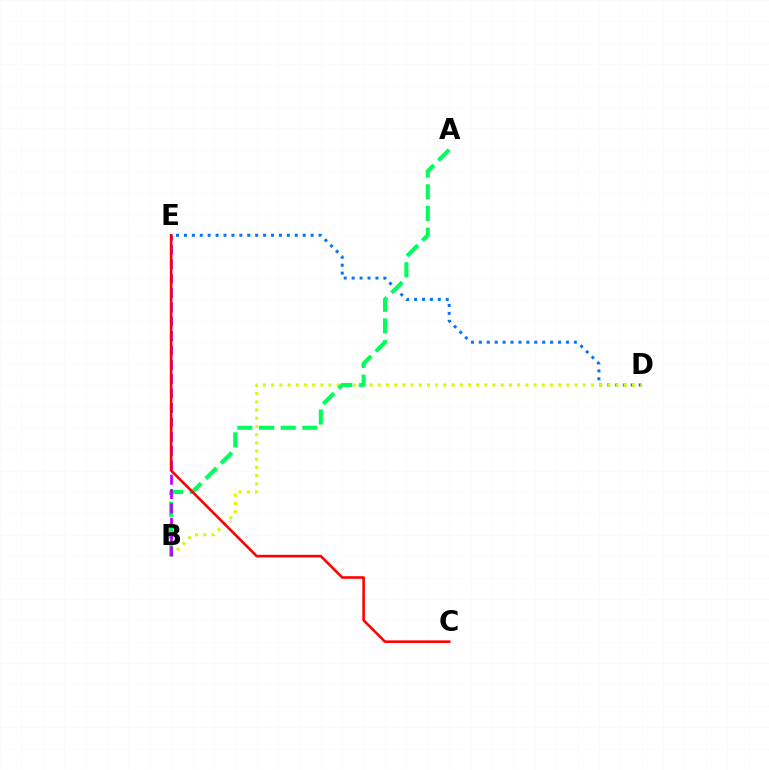{('D', 'E'): [{'color': '#0074ff', 'line_style': 'dotted', 'thickness': 2.15}], ('B', 'D'): [{'color': '#d1ff00', 'line_style': 'dotted', 'thickness': 2.23}], ('A', 'B'): [{'color': '#00ff5c', 'line_style': 'dashed', 'thickness': 2.95}], ('B', 'E'): [{'color': '#b900ff', 'line_style': 'dashed', 'thickness': 1.95}], ('C', 'E'): [{'color': '#ff0000', 'line_style': 'solid', 'thickness': 1.86}]}